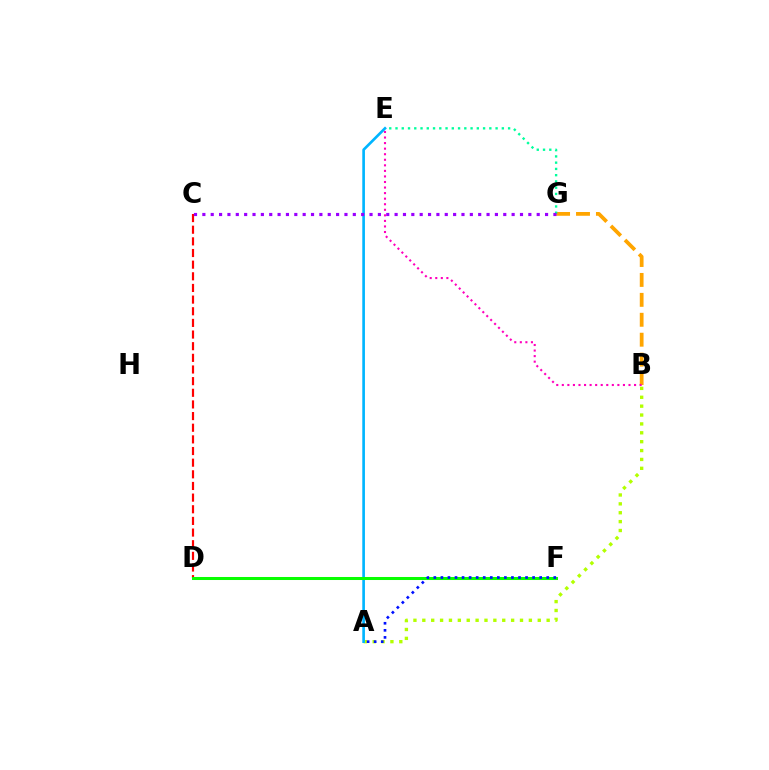{('C', 'D'): [{'color': '#ff0000', 'line_style': 'dashed', 'thickness': 1.58}], ('B', 'G'): [{'color': '#ffa500', 'line_style': 'dashed', 'thickness': 2.71}], ('A', 'B'): [{'color': '#b3ff00', 'line_style': 'dotted', 'thickness': 2.41}], ('E', 'G'): [{'color': '#00ff9d', 'line_style': 'dotted', 'thickness': 1.7}], ('B', 'E'): [{'color': '#ff00bd', 'line_style': 'dotted', 'thickness': 1.51}], ('A', 'E'): [{'color': '#00b5ff', 'line_style': 'solid', 'thickness': 1.91}], ('C', 'G'): [{'color': '#9b00ff', 'line_style': 'dotted', 'thickness': 2.27}], ('D', 'F'): [{'color': '#08ff00', 'line_style': 'solid', 'thickness': 2.18}], ('A', 'F'): [{'color': '#0010ff', 'line_style': 'dotted', 'thickness': 1.92}]}